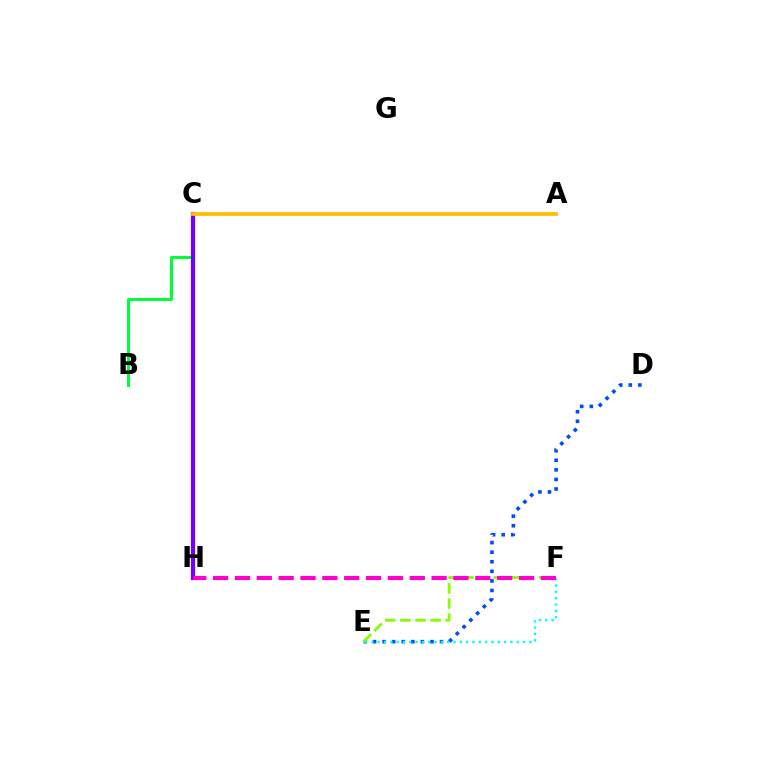{('B', 'C'): [{'color': '#00ff39', 'line_style': 'solid', 'thickness': 2.15}], ('C', 'H'): [{'color': '#ff0000', 'line_style': 'solid', 'thickness': 2.94}, {'color': '#7200ff', 'line_style': 'solid', 'thickness': 2.96}], ('D', 'E'): [{'color': '#004bff', 'line_style': 'dotted', 'thickness': 2.6}], ('E', 'F'): [{'color': '#84ff00', 'line_style': 'dashed', 'thickness': 2.05}, {'color': '#00fff6', 'line_style': 'dotted', 'thickness': 1.72}], ('F', 'H'): [{'color': '#ff00cf', 'line_style': 'dashed', 'thickness': 2.97}], ('A', 'C'): [{'color': '#ffbd00', 'line_style': 'solid', 'thickness': 2.68}]}